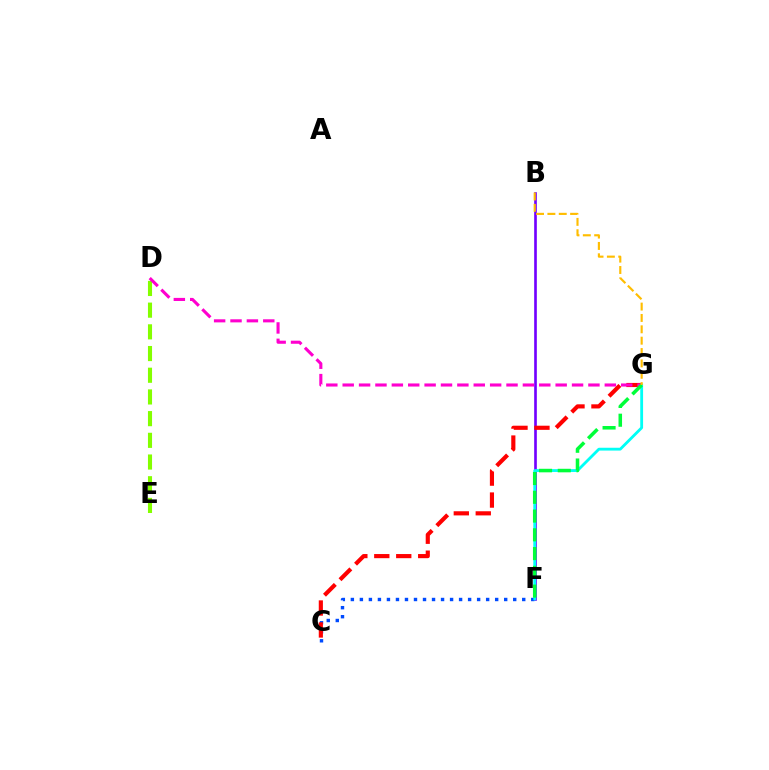{('B', 'F'): [{'color': '#7200ff', 'line_style': 'solid', 'thickness': 1.9}], ('C', 'F'): [{'color': '#004bff', 'line_style': 'dotted', 'thickness': 2.45}], ('C', 'G'): [{'color': '#ff0000', 'line_style': 'dashed', 'thickness': 2.98}], ('F', 'G'): [{'color': '#00fff6', 'line_style': 'solid', 'thickness': 2.03}, {'color': '#00ff39', 'line_style': 'dashed', 'thickness': 2.55}], ('D', 'E'): [{'color': '#84ff00', 'line_style': 'dashed', 'thickness': 2.95}], ('D', 'G'): [{'color': '#ff00cf', 'line_style': 'dashed', 'thickness': 2.23}], ('B', 'G'): [{'color': '#ffbd00', 'line_style': 'dashed', 'thickness': 1.54}]}